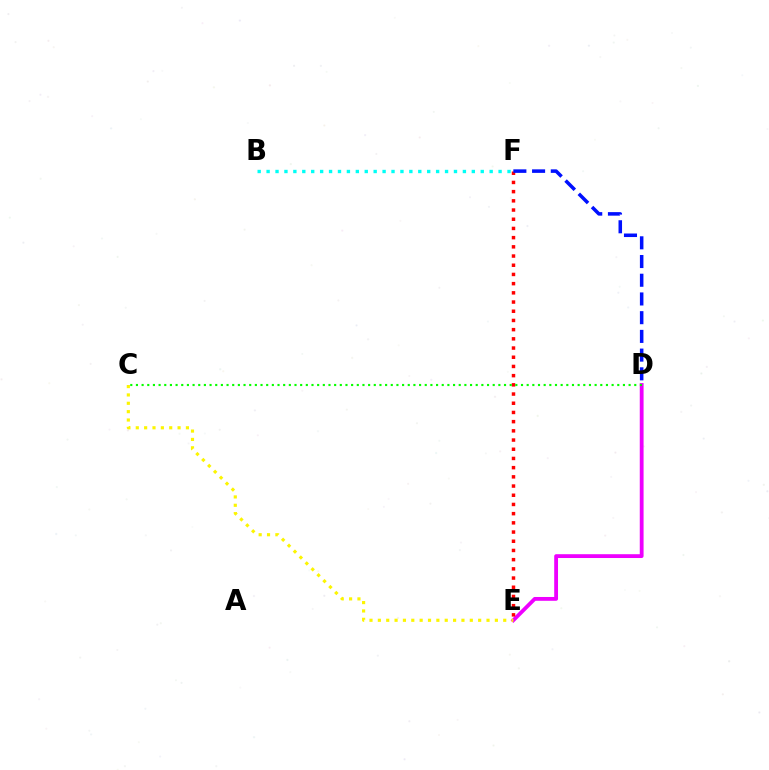{('D', 'E'): [{'color': '#ee00ff', 'line_style': 'solid', 'thickness': 2.75}], ('E', 'F'): [{'color': '#ff0000', 'line_style': 'dotted', 'thickness': 2.5}], ('D', 'F'): [{'color': '#0010ff', 'line_style': 'dashed', 'thickness': 2.54}], ('B', 'F'): [{'color': '#00fff6', 'line_style': 'dotted', 'thickness': 2.42}], ('C', 'E'): [{'color': '#fcf500', 'line_style': 'dotted', 'thickness': 2.27}], ('C', 'D'): [{'color': '#08ff00', 'line_style': 'dotted', 'thickness': 1.54}]}